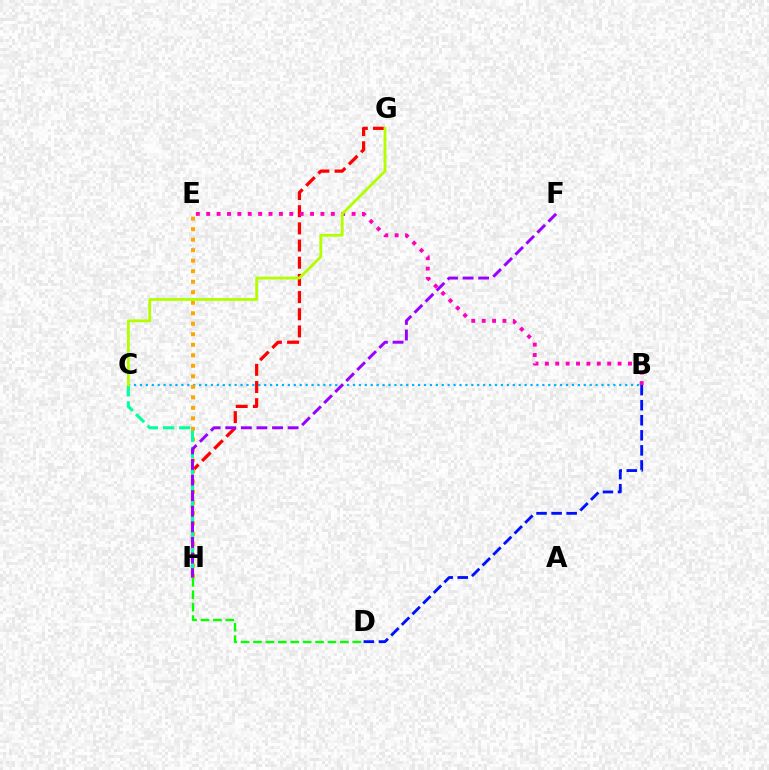{('B', 'C'): [{'color': '#00b5ff', 'line_style': 'dotted', 'thickness': 1.61}], ('G', 'H'): [{'color': '#ff0000', 'line_style': 'dashed', 'thickness': 2.33}], ('E', 'H'): [{'color': '#ffa500', 'line_style': 'dotted', 'thickness': 2.86}], ('C', 'H'): [{'color': '#00ff9d', 'line_style': 'dashed', 'thickness': 2.2}], ('B', 'D'): [{'color': '#0010ff', 'line_style': 'dashed', 'thickness': 2.05}], ('D', 'H'): [{'color': '#08ff00', 'line_style': 'dashed', 'thickness': 1.69}], ('B', 'E'): [{'color': '#ff00bd', 'line_style': 'dotted', 'thickness': 2.82}], ('F', 'H'): [{'color': '#9b00ff', 'line_style': 'dashed', 'thickness': 2.12}], ('C', 'G'): [{'color': '#b3ff00', 'line_style': 'solid', 'thickness': 2.04}]}